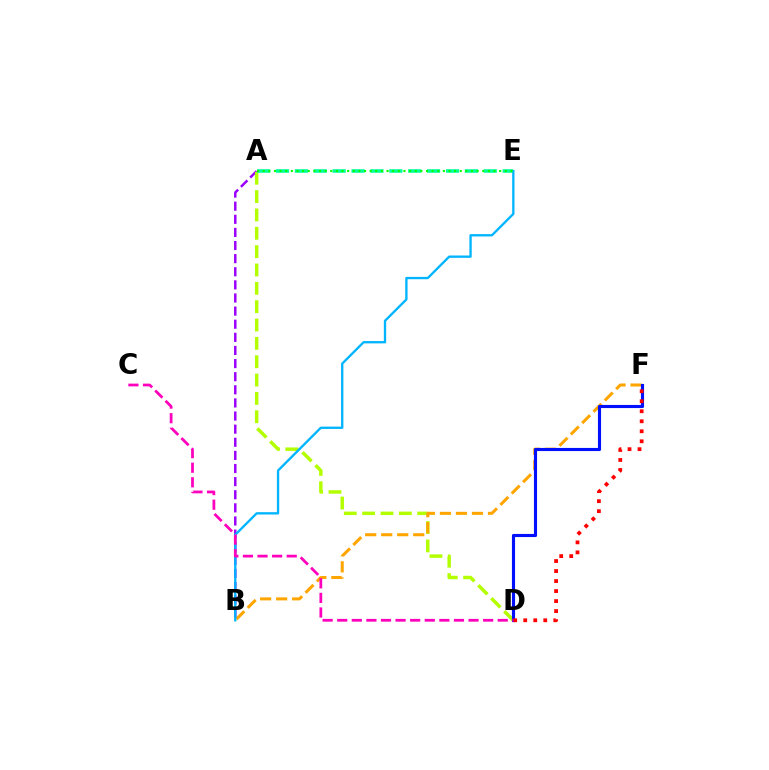{('A', 'B'): [{'color': '#9b00ff', 'line_style': 'dashed', 'thickness': 1.78}], ('A', 'D'): [{'color': '#b3ff00', 'line_style': 'dashed', 'thickness': 2.49}], ('B', 'F'): [{'color': '#ffa500', 'line_style': 'dashed', 'thickness': 2.18}], ('A', 'E'): [{'color': '#00ff9d', 'line_style': 'dashed', 'thickness': 2.57}, {'color': '#08ff00', 'line_style': 'dotted', 'thickness': 1.53}], ('B', 'E'): [{'color': '#00b5ff', 'line_style': 'solid', 'thickness': 1.68}], ('D', 'F'): [{'color': '#0010ff', 'line_style': 'solid', 'thickness': 2.25}, {'color': '#ff0000', 'line_style': 'dotted', 'thickness': 2.72}], ('C', 'D'): [{'color': '#ff00bd', 'line_style': 'dashed', 'thickness': 1.98}]}